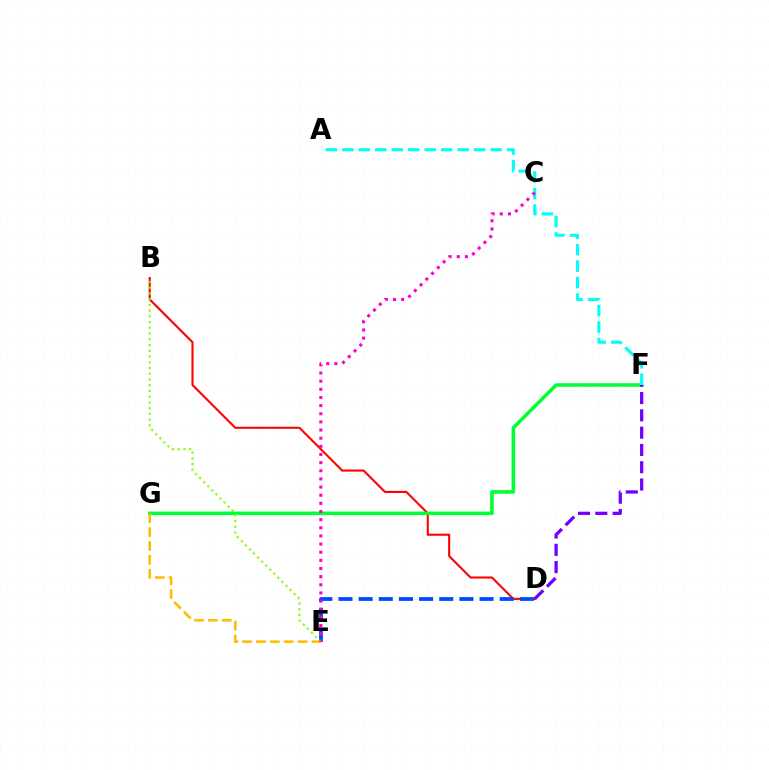{('B', 'D'): [{'color': '#ff0000', 'line_style': 'solid', 'thickness': 1.51}], ('F', 'G'): [{'color': '#00ff39', 'line_style': 'solid', 'thickness': 2.57}], ('D', 'E'): [{'color': '#004bff', 'line_style': 'dashed', 'thickness': 2.74}], ('B', 'E'): [{'color': '#84ff00', 'line_style': 'dotted', 'thickness': 1.56}], ('A', 'F'): [{'color': '#00fff6', 'line_style': 'dashed', 'thickness': 2.24}], ('E', 'G'): [{'color': '#ffbd00', 'line_style': 'dashed', 'thickness': 1.89}], ('D', 'F'): [{'color': '#7200ff', 'line_style': 'dashed', 'thickness': 2.35}], ('C', 'E'): [{'color': '#ff00cf', 'line_style': 'dotted', 'thickness': 2.21}]}